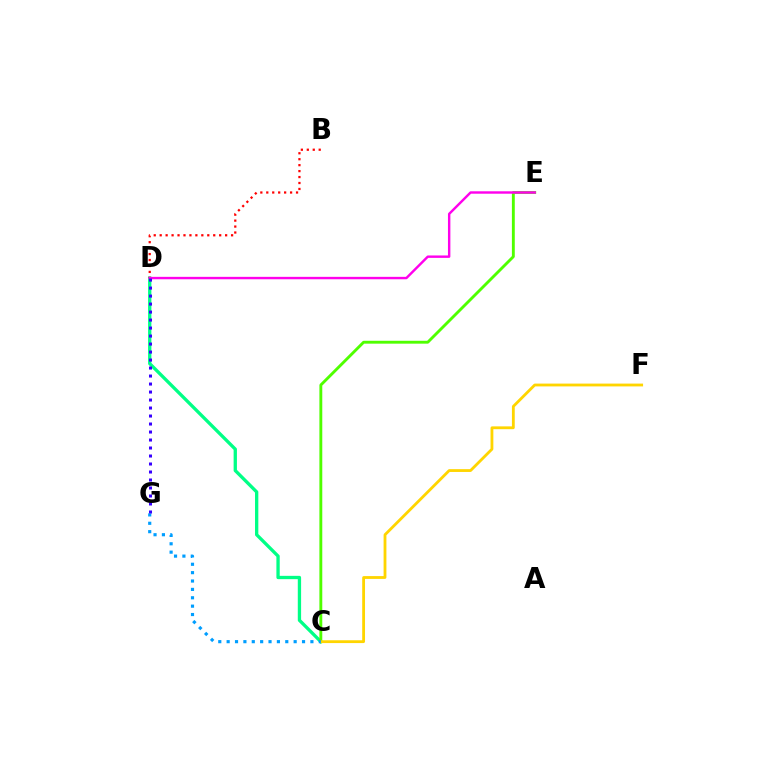{('C', 'D'): [{'color': '#00ff86', 'line_style': 'solid', 'thickness': 2.39}], ('C', 'E'): [{'color': '#4fff00', 'line_style': 'solid', 'thickness': 2.07}], ('C', 'F'): [{'color': '#ffd500', 'line_style': 'solid', 'thickness': 2.03}], ('B', 'D'): [{'color': '#ff0000', 'line_style': 'dotted', 'thickness': 1.62}], ('D', 'E'): [{'color': '#ff00ed', 'line_style': 'solid', 'thickness': 1.74}], ('C', 'G'): [{'color': '#009eff', 'line_style': 'dotted', 'thickness': 2.28}], ('D', 'G'): [{'color': '#3700ff', 'line_style': 'dotted', 'thickness': 2.17}]}